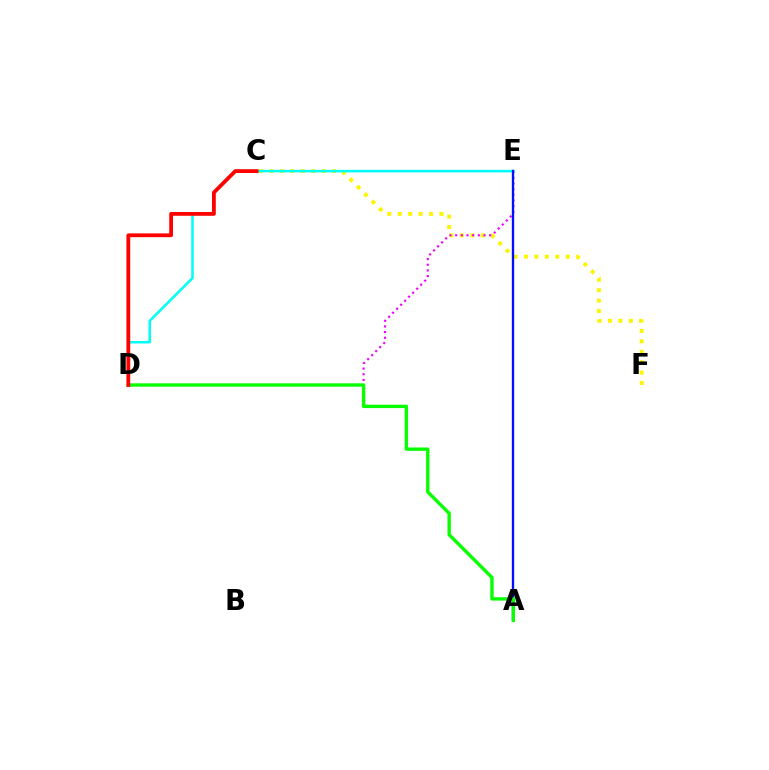{('C', 'F'): [{'color': '#fcf500', 'line_style': 'dotted', 'thickness': 2.83}], ('D', 'E'): [{'color': '#ee00ff', 'line_style': 'dotted', 'thickness': 1.54}, {'color': '#00fff6', 'line_style': 'solid', 'thickness': 1.82}], ('A', 'E'): [{'color': '#0010ff', 'line_style': 'solid', 'thickness': 1.68}], ('A', 'D'): [{'color': '#08ff00', 'line_style': 'solid', 'thickness': 2.43}], ('C', 'D'): [{'color': '#ff0000', 'line_style': 'solid', 'thickness': 2.72}]}